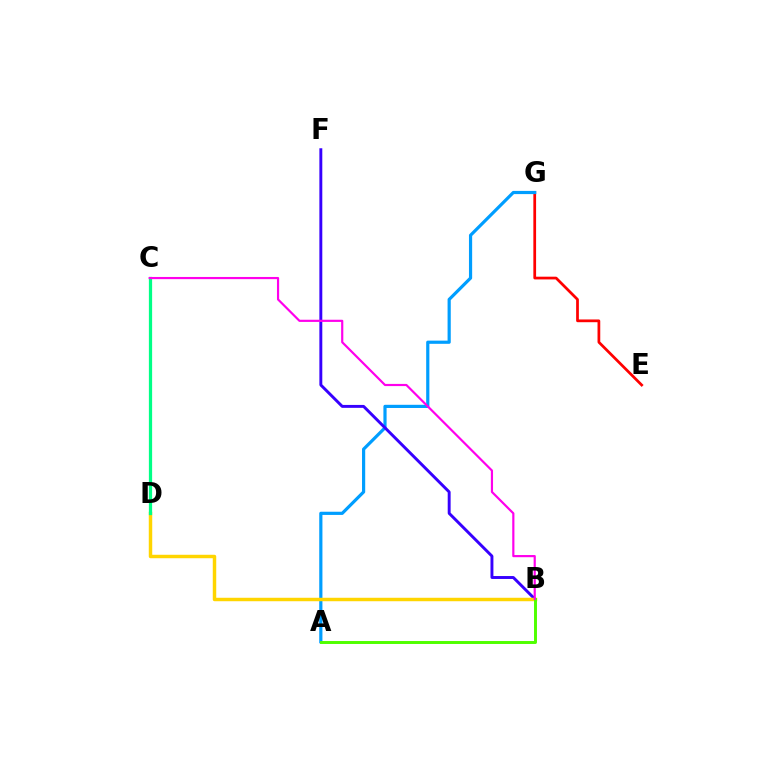{('E', 'G'): [{'color': '#ff0000', 'line_style': 'solid', 'thickness': 1.97}], ('A', 'G'): [{'color': '#009eff', 'line_style': 'solid', 'thickness': 2.29}], ('B', 'F'): [{'color': '#3700ff', 'line_style': 'solid', 'thickness': 2.1}], ('B', 'D'): [{'color': '#ffd500', 'line_style': 'solid', 'thickness': 2.49}], ('C', 'D'): [{'color': '#00ff86', 'line_style': 'solid', 'thickness': 2.33}], ('A', 'B'): [{'color': '#4fff00', 'line_style': 'solid', 'thickness': 2.12}], ('B', 'C'): [{'color': '#ff00ed', 'line_style': 'solid', 'thickness': 1.57}]}